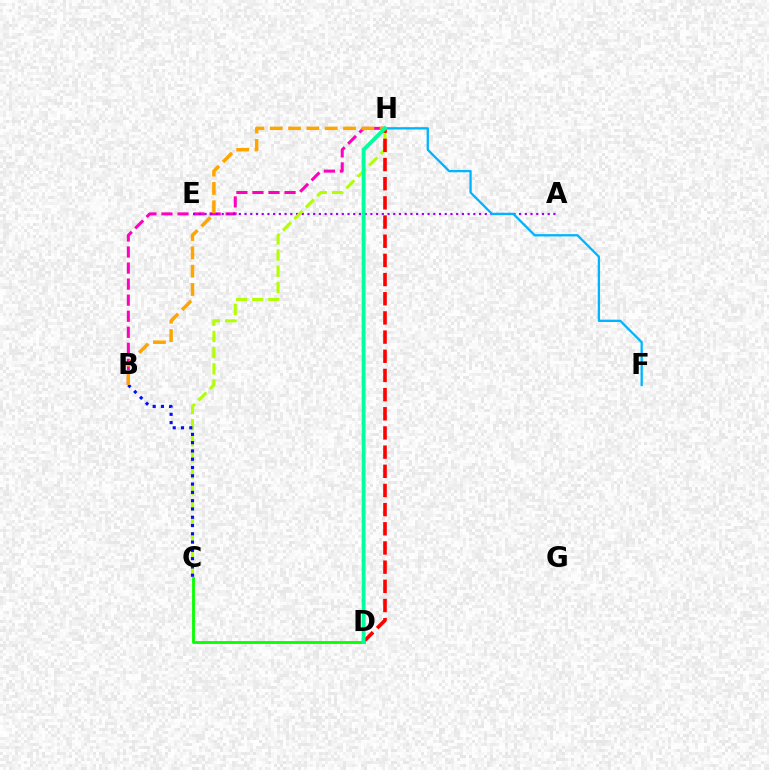{('B', 'H'): [{'color': '#ff00bd', 'line_style': 'dashed', 'thickness': 2.18}, {'color': '#ffa500', 'line_style': 'dashed', 'thickness': 2.49}], ('A', 'E'): [{'color': '#9b00ff', 'line_style': 'dotted', 'thickness': 1.55}], ('C', 'H'): [{'color': '#b3ff00', 'line_style': 'dashed', 'thickness': 2.2}], ('D', 'H'): [{'color': '#ff0000', 'line_style': 'dashed', 'thickness': 2.6}, {'color': '#00ff9d', 'line_style': 'solid', 'thickness': 2.78}], ('B', 'C'): [{'color': '#0010ff', 'line_style': 'dotted', 'thickness': 2.25}], ('C', 'D'): [{'color': '#08ff00', 'line_style': 'solid', 'thickness': 2.03}], ('F', 'H'): [{'color': '#00b5ff', 'line_style': 'solid', 'thickness': 1.66}]}